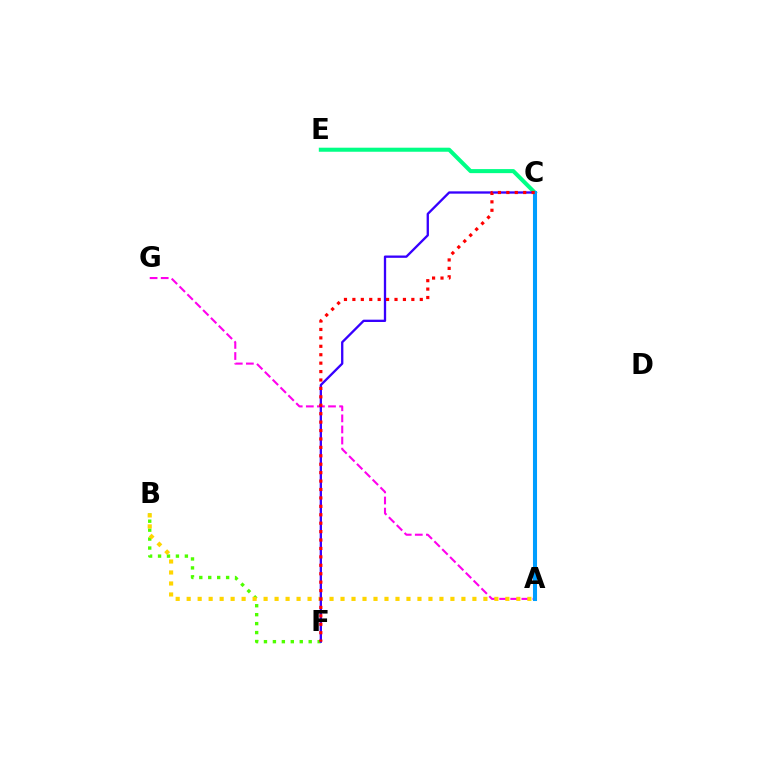{('B', 'F'): [{'color': '#4fff00', 'line_style': 'dotted', 'thickness': 2.43}], ('A', 'G'): [{'color': '#ff00ed', 'line_style': 'dashed', 'thickness': 1.51}], ('C', 'E'): [{'color': '#00ff86', 'line_style': 'solid', 'thickness': 2.91}], ('A', 'B'): [{'color': '#ffd500', 'line_style': 'dotted', 'thickness': 2.99}], ('C', 'F'): [{'color': '#3700ff', 'line_style': 'solid', 'thickness': 1.67}, {'color': '#ff0000', 'line_style': 'dotted', 'thickness': 2.29}], ('A', 'C'): [{'color': '#009eff', 'line_style': 'solid', 'thickness': 2.92}]}